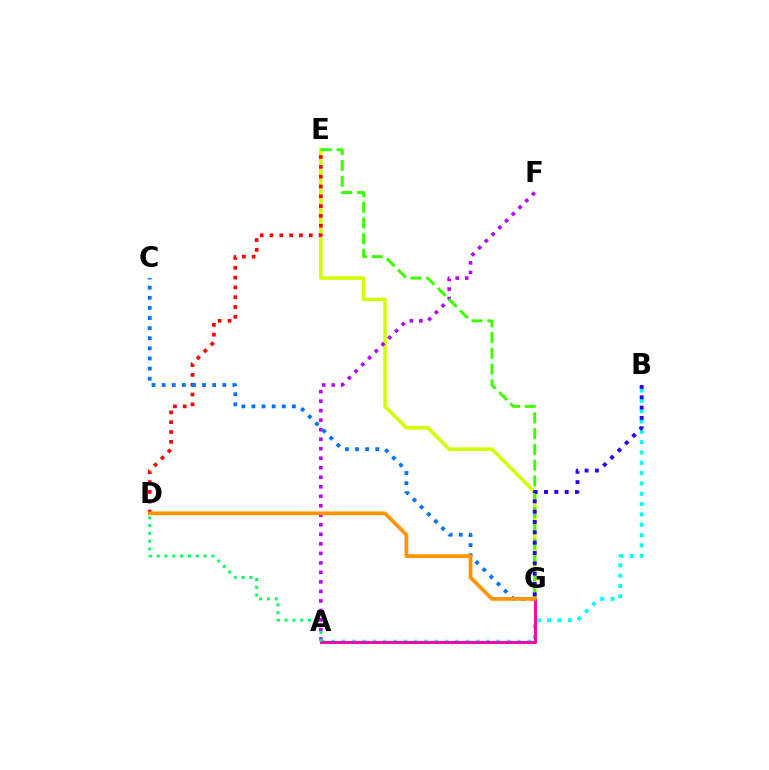{('A', 'B'): [{'color': '#00fff6', 'line_style': 'dotted', 'thickness': 2.8}], ('E', 'G'): [{'color': '#d1ff00', 'line_style': 'solid', 'thickness': 2.56}, {'color': '#3dff00', 'line_style': 'dashed', 'thickness': 2.15}], ('A', 'G'): [{'color': '#ff00ac', 'line_style': 'solid', 'thickness': 2.11}], ('D', 'E'): [{'color': '#ff0000', 'line_style': 'dotted', 'thickness': 2.67}], ('A', 'F'): [{'color': '#b900ff', 'line_style': 'dotted', 'thickness': 2.59}], ('C', 'G'): [{'color': '#0074ff', 'line_style': 'dotted', 'thickness': 2.75}], ('D', 'G'): [{'color': '#ff9400', 'line_style': 'solid', 'thickness': 2.7}], ('B', 'G'): [{'color': '#2500ff', 'line_style': 'dotted', 'thickness': 2.81}], ('A', 'D'): [{'color': '#00ff5c', 'line_style': 'dotted', 'thickness': 2.12}]}